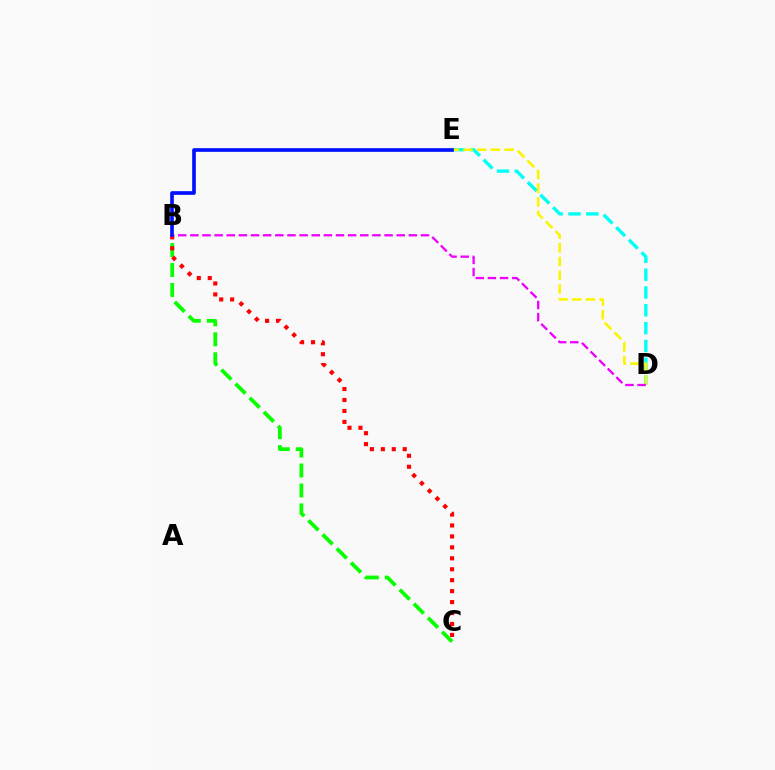{('B', 'C'): [{'color': '#08ff00', 'line_style': 'dashed', 'thickness': 2.71}, {'color': '#ff0000', 'line_style': 'dotted', 'thickness': 2.97}], ('D', 'E'): [{'color': '#00fff6', 'line_style': 'dashed', 'thickness': 2.42}, {'color': '#fcf500', 'line_style': 'dashed', 'thickness': 1.86}], ('B', 'D'): [{'color': '#ee00ff', 'line_style': 'dashed', 'thickness': 1.65}], ('B', 'E'): [{'color': '#0010ff', 'line_style': 'solid', 'thickness': 2.63}]}